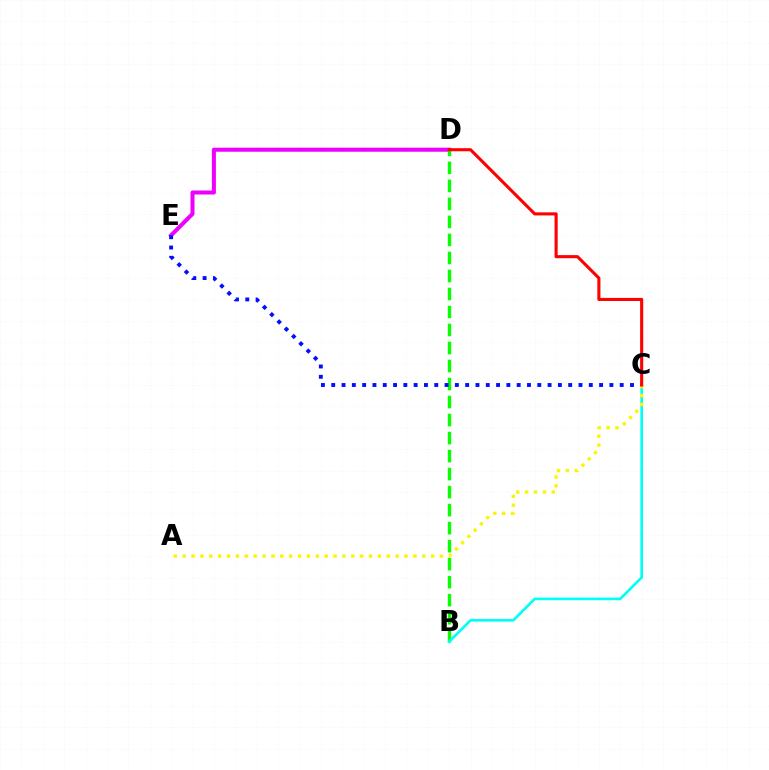{('D', 'E'): [{'color': '#ee00ff', 'line_style': 'solid', 'thickness': 2.9}], ('B', 'D'): [{'color': '#08ff00', 'line_style': 'dashed', 'thickness': 2.45}], ('B', 'C'): [{'color': '#00fff6', 'line_style': 'solid', 'thickness': 1.91}], ('C', 'E'): [{'color': '#0010ff', 'line_style': 'dotted', 'thickness': 2.8}], ('A', 'C'): [{'color': '#fcf500', 'line_style': 'dotted', 'thickness': 2.41}], ('C', 'D'): [{'color': '#ff0000', 'line_style': 'solid', 'thickness': 2.22}]}